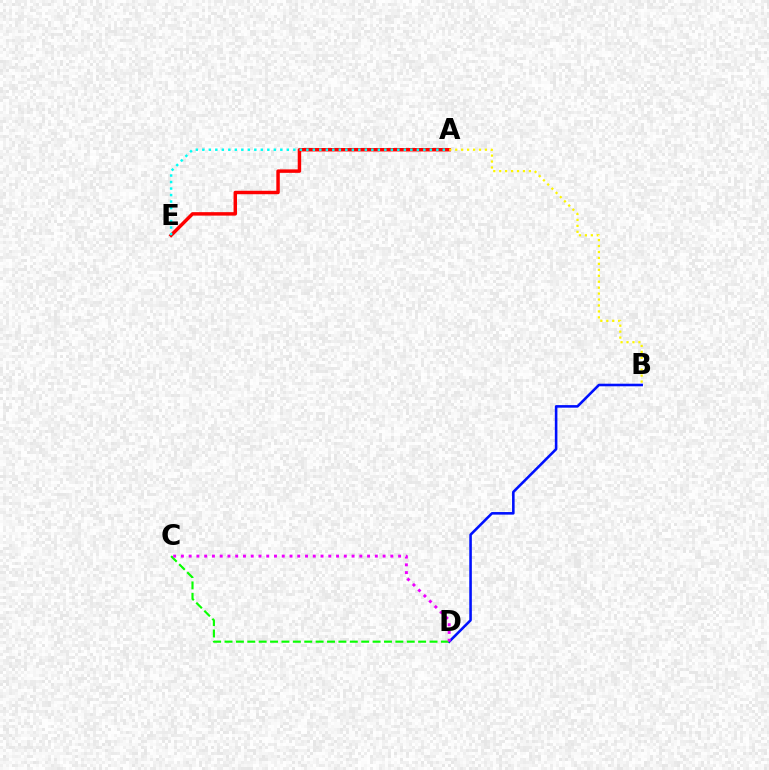{('A', 'E'): [{'color': '#ff0000', 'line_style': 'solid', 'thickness': 2.49}, {'color': '#00fff6', 'line_style': 'dotted', 'thickness': 1.77}], ('A', 'B'): [{'color': '#fcf500', 'line_style': 'dotted', 'thickness': 1.61}], ('B', 'D'): [{'color': '#0010ff', 'line_style': 'solid', 'thickness': 1.86}], ('C', 'D'): [{'color': '#08ff00', 'line_style': 'dashed', 'thickness': 1.55}, {'color': '#ee00ff', 'line_style': 'dotted', 'thickness': 2.11}]}